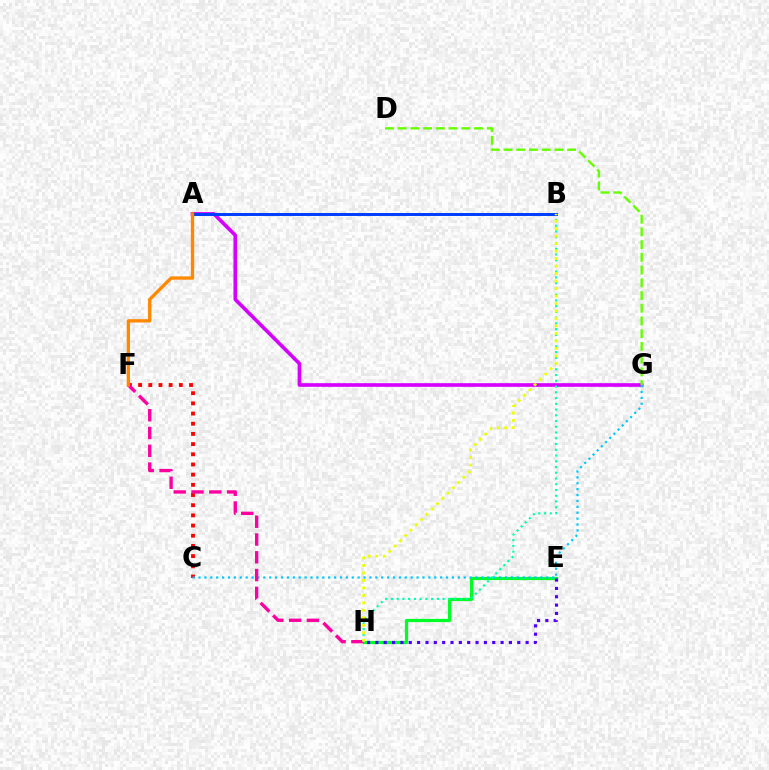{('E', 'H'): [{'color': '#00ff27', 'line_style': 'solid', 'thickness': 2.31}, {'color': '#4f00ff', 'line_style': 'dotted', 'thickness': 2.27}], ('A', 'G'): [{'color': '#d600ff', 'line_style': 'solid', 'thickness': 2.62}], ('A', 'B'): [{'color': '#003fff', 'line_style': 'solid', 'thickness': 2.14}], ('C', 'F'): [{'color': '#ff0000', 'line_style': 'dotted', 'thickness': 2.77}], ('C', 'G'): [{'color': '#00c7ff', 'line_style': 'dotted', 'thickness': 1.6}], ('F', 'H'): [{'color': '#ff00a0', 'line_style': 'dashed', 'thickness': 2.42}], ('B', 'H'): [{'color': '#00ffaf', 'line_style': 'dotted', 'thickness': 1.56}, {'color': '#eeff00', 'line_style': 'dotted', 'thickness': 2.03}], ('D', 'G'): [{'color': '#66ff00', 'line_style': 'dashed', 'thickness': 1.73}], ('A', 'F'): [{'color': '#ff8800', 'line_style': 'solid', 'thickness': 2.39}]}